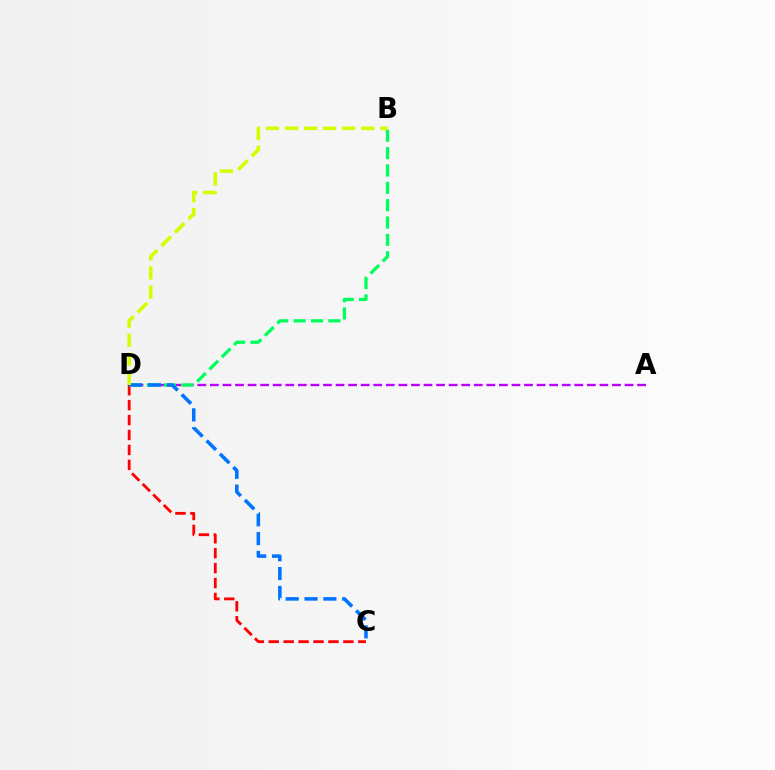{('A', 'D'): [{'color': '#b900ff', 'line_style': 'dashed', 'thickness': 1.71}], ('C', 'D'): [{'color': '#ff0000', 'line_style': 'dashed', 'thickness': 2.03}, {'color': '#0074ff', 'line_style': 'dashed', 'thickness': 2.56}], ('B', 'D'): [{'color': '#00ff5c', 'line_style': 'dashed', 'thickness': 2.36}, {'color': '#d1ff00', 'line_style': 'dashed', 'thickness': 2.59}]}